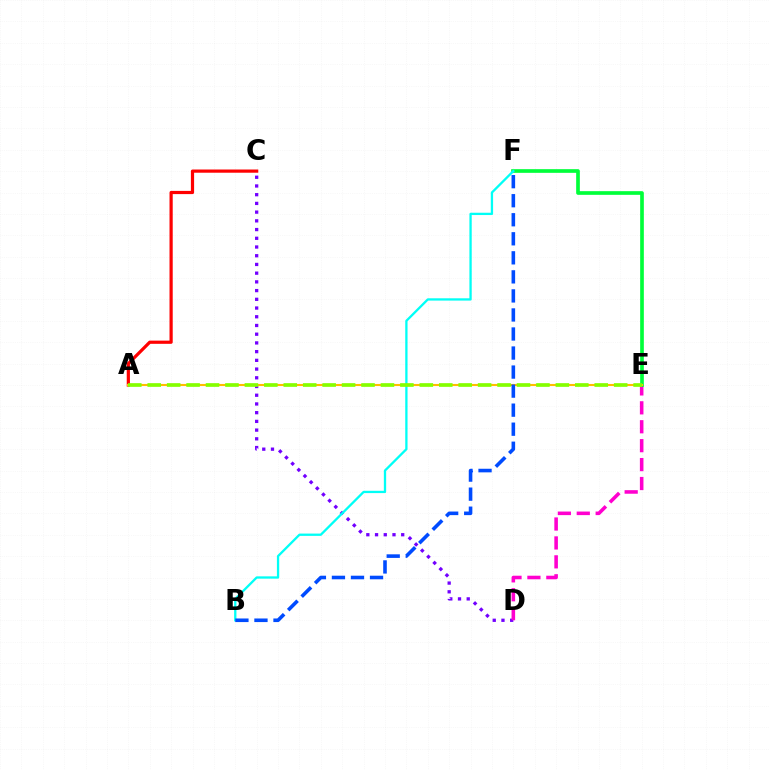{('C', 'D'): [{'color': '#7200ff', 'line_style': 'dotted', 'thickness': 2.37}], ('D', 'E'): [{'color': '#ff00cf', 'line_style': 'dashed', 'thickness': 2.57}], ('A', 'C'): [{'color': '#ff0000', 'line_style': 'solid', 'thickness': 2.31}], ('E', 'F'): [{'color': '#00ff39', 'line_style': 'solid', 'thickness': 2.65}], ('B', 'F'): [{'color': '#00fff6', 'line_style': 'solid', 'thickness': 1.66}, {'color': '#004bff', 'line_style': 'dashed', 'thickness': 2.59}], ('A', 'E'): [{'color': '#ffbd00', 'line_style': 'solid', 'thickness': 1.51}, {'color': '#84ff00', 'line_style': 'dashed', 'thickness': 2.64}]}